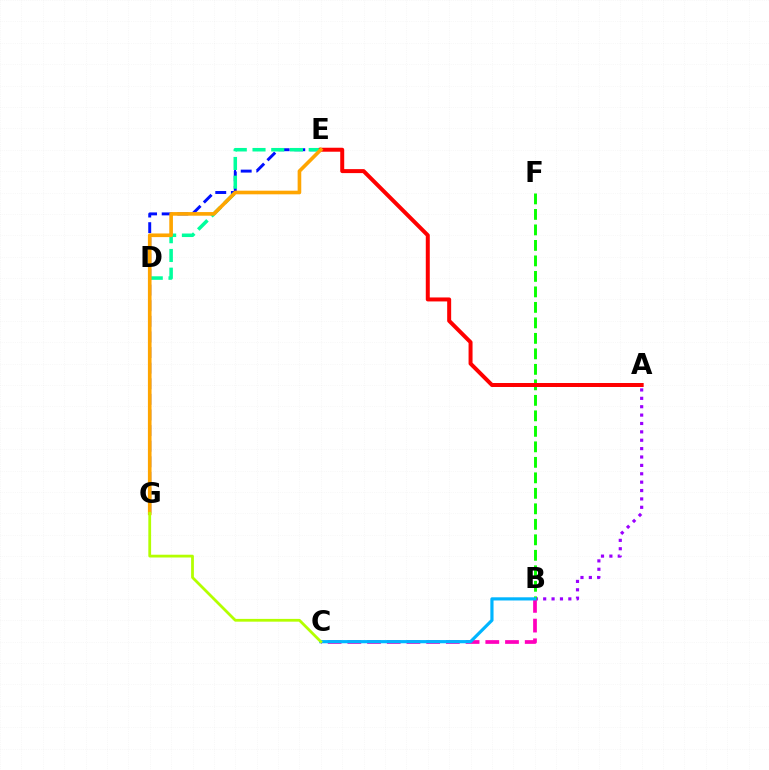{('A', 'B'): [{'color': '#9b00ff', 'line_style': 'dotted', 'thickness': 2.28}], ('E', 'G'): [{'color': '#0010ff', 'line_style': 'dashed', 'thickness': 2.12}, {'color': '#ffa500', 'line_style': 'solid', 'thickness': 2.62}], ('D', 'E'): [{'color': '#00ff9d', 'line_style': 'dashed', 'thickness': 2.54}], ('B', 'C'): [{'color': '#ff00bd', 'line_style': 'dashed', 'thickness': 2.68}, {'color': '#00b5ff', 'line_style': 'solid', 'thickness': 2.29}], ('B', 'F'): [{'color': '#08ff00', 'line_style': 'dashed', 'thickness': 2.11}], ('A', 'E'): [{'color': '#ff0000', 'line_style': 'solid', 'thickness': 2.87}], ('C', 'G'): [{'color': '#b3ff00', 'line_style': 'solid', 'thickness': 2.0}]}